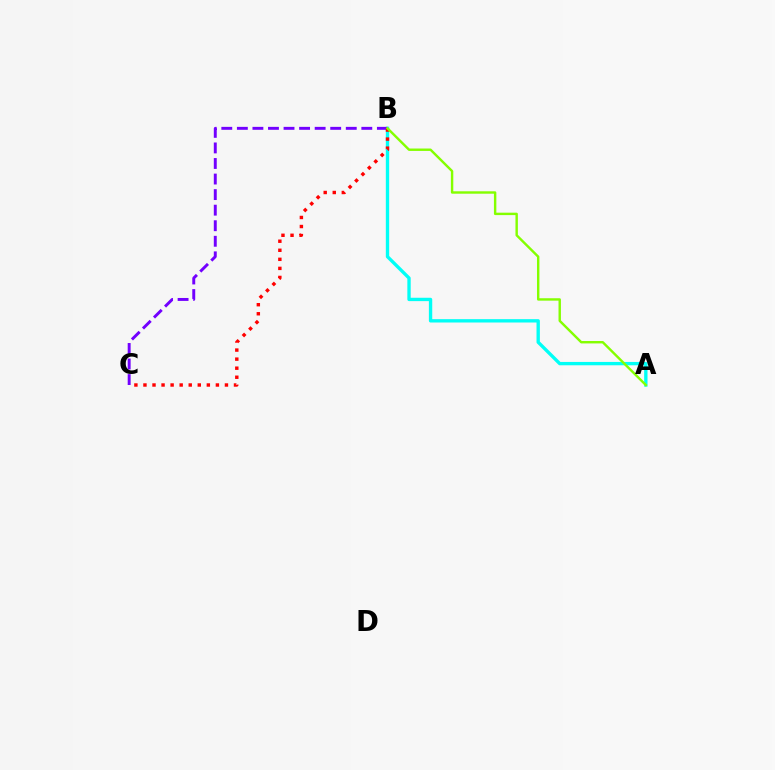{('A', 'B'): [{'color': '#00fff6', 'line_style': 'solid', 'thickness': 2.41}, {'color': '#84ff00', 'line_style': 'solid', 'thickness': 1.74}], ('B', 'C'): [{'color': '#7200ff', 'line_style': 'dashed', 'thickness': 2.11}, {'color': '#ff0000', 'line_style': 'dotted', 'thickness': 2.46}]}